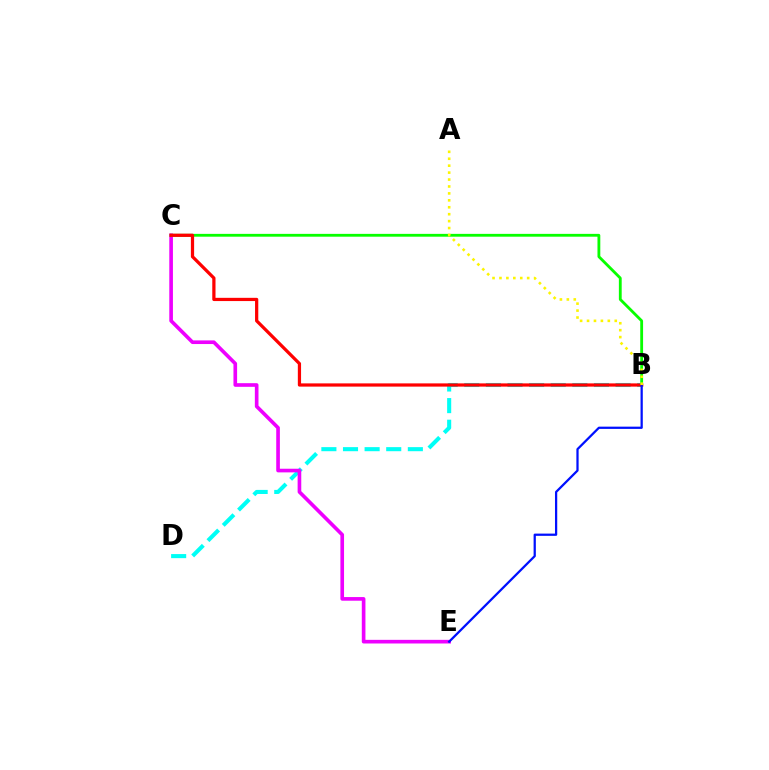{('B', 'D'): [{'color': '#00fff6', 'line_style': 'dashed', 'thickness': 2.94}], ('C', 'E'): [{'color': '#ee00ff', 'line_style': 'solid', 'thickness': 2.62}], ('B', 'C'): [{'color': '#08ff00', 'line_style': 'solid', 'thickness': 2.03}, {'color': '#ff0000', 'line_style': 'solid', 'thickness': 2.33}], ('B', 'E'): [{'color': '#0010ff', 'line_style': 'solid', 'thickness': 1.62}], ('A', 'B'): [{'color': '#fcf500', 'line_style': 'dotted', 'thickness': 1.88}]}